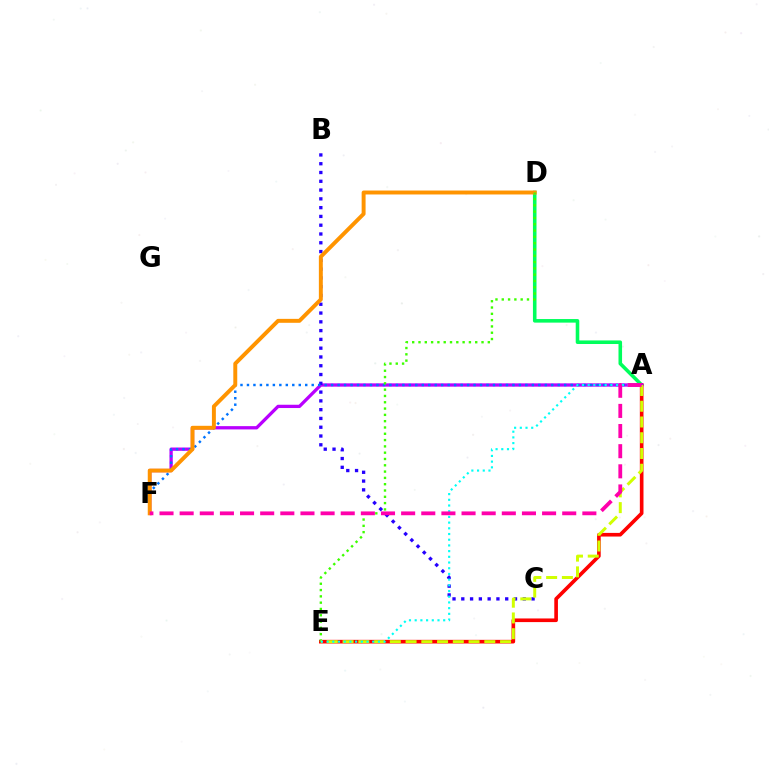{('A', 'D'): [{'color': '#00ff5c', 'line_style': 'solid', 'thickness': 2.57}], ('A', 'E'): [{'color': '#ff0000', 'line_style': 'solid', 'thickness': 2.62}, {'color': '#d1ff00', 'line_style': 'dashed', 'thickness': 2.14}, {'color': '#00fff6', 'line_style': 'dotted', 'thickness': 1.55}], ('A', 'F'): [{'color': '#b900ff', 'line_style': 'solid', 'thickness': 2.37}, {'color': '#0074ff', 'line_style': 'dotted', 'thickness': 1.76}, {'color': '#ff00ac', 'line_style': 'dashed', 'thickness': 2.74}], ('B', 'C'): [{'color': '#2500ff', 'line_style': 'dotted', 'thickness': 2.39}], ('D', 'F'): [{'color': '#ff9400', 'line_style': 'solid', 'thickness': 2.83}], ('D', 'E'): [{'color': '#3dff00', 'line_style': 'dotted', 'thickness': 1.71}]}